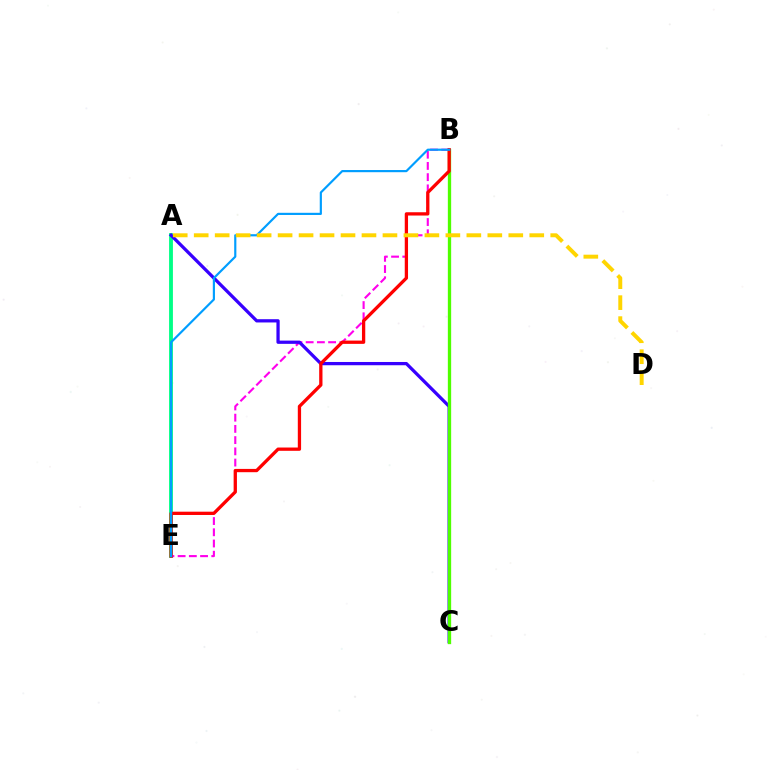{('A', 'E'): [{'color': '#00ff86', 'line_style': 'solid', 'thickness': 2.76}], ('B', 'E'): [{'color': '#ff00ed', 'line_style': 'dashed', 'thickness': 1.52}, {'color': '#ff0000', 'line_style': 'solid', 'thickness': 2.37}, {'color': '#009eff', 'line_style': 'solid', 'thickness': 1.56}], ('A', 'C'): [{'color': '#3700ff', 'line_style': 'solid', 'thickness': 2.35}], ('B', 'C'): [{'color': '#4fff00', 'line_style': 'solid', 'thickness': 2.38}], ('A', 'D'): [{'color': '#ffd500', 'line_style': 'dashed', 'thickness': 2.85}]}